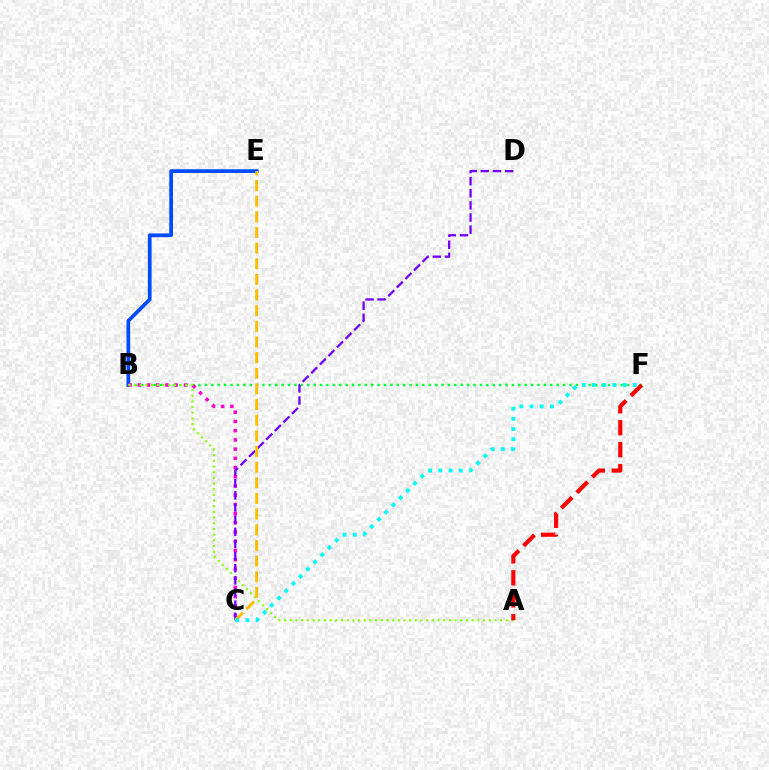{('B', 'E'): [{'color': '#004bff', 'line_style': 'solid', 'thickness': 2.69}], ('B', 'F'): [{'color': '#00ff39', 'line_style': 'dotted', 'thickness': 1.74}], ('B', 'C'): [{'color': '#ff00cf', 'line_style': 'dotted', 'thickness': 2.51}], ('A', 'B'): [{'color': '#84ff00', 'line_style': 'dotted', 'thickness': 1.54}], ('C', 'D'): [{'color': '#7200ff', 'line_style': 'dashed', 'thickness': 1.65}], ('C', 'E'): [{'color': '#ffbd00', 'line_style': 'dashed', 'thickness': 2.13}], ('A', 'F'): [{'color': '#ff0000', 'line_style': 'dashed', 'thickness': 2.98}], ('C', 'F'): [{'color': '#00fff6', 'line_style': 'dotted', 'thickness': 2.77}]}